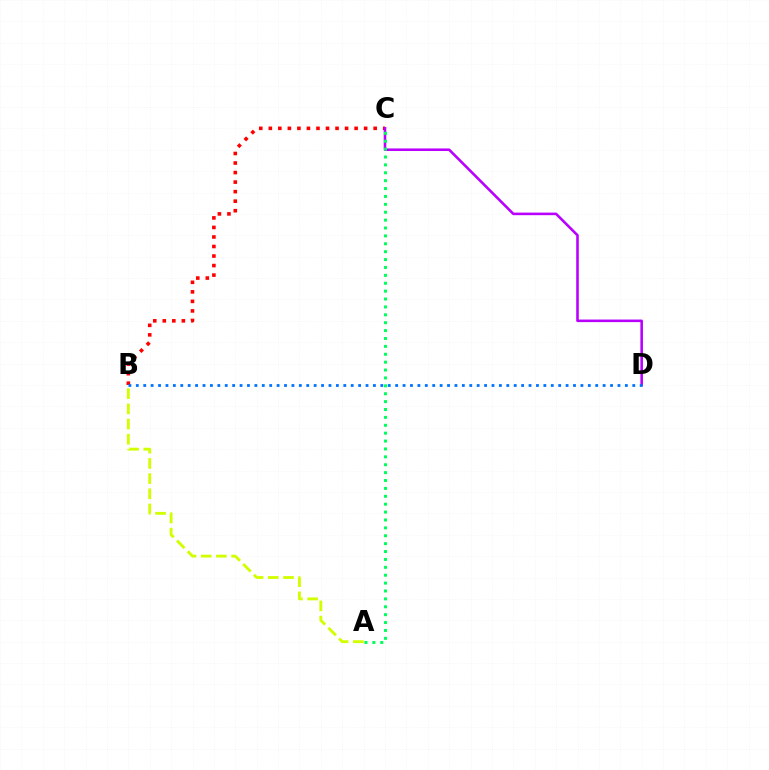{('B', 'C'): [{'color': '#ff0000', 'line_style': 'dotted', 'thickness': 2.59}], ('C', 'D'): [{'color': '#b900ff', 'line_style': 'solid', 'thickness': 1.86}], ('B', 'D'): [{'color': '#0074ff', 'line_style': 'dotted', 'thickness': 2.01}], ('A', 'B'): [{'color': '#d1ff00', 'line_style': 'dashed', 'thickness': 2.06}], ('A', 'C'): [{'color': '#00ff5c', 'line_style': 'dotted', 'thickness': 2.14}]}